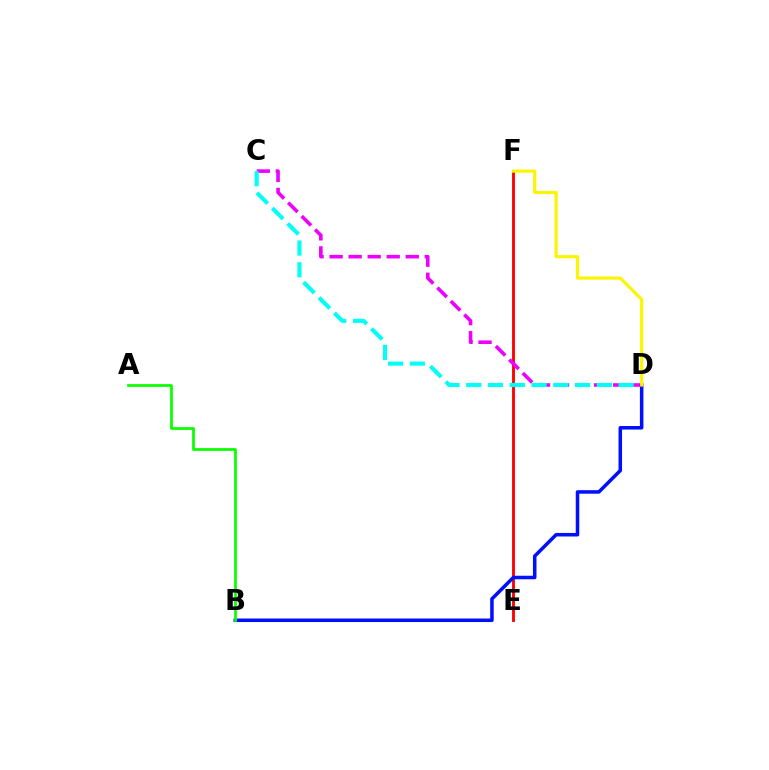{('E', 'F'): [{'color': '#ff0000', 'line_style': 'solid', 'thickness': 2.06}], ('C', 'D'): [{'color': '#ee00ff', 'line_style': 'dashed', 'thickness': 2.59}, {'color': '#00fff6', 'line_style': 'dashed', 'thickness': 2.96}], ('B', 'D'): [{'color': '#0010ff', 'line_style': 'solid', 'thickness': 2.54}], ('A', 'B'): [{'color': '#08ff00', 'line_style': 'solid', 'thickness': 1.97}], ('D', 'F'): [{'color': '#fcf500', 'line_style': 'solid', 'thickness': 2.27}]}